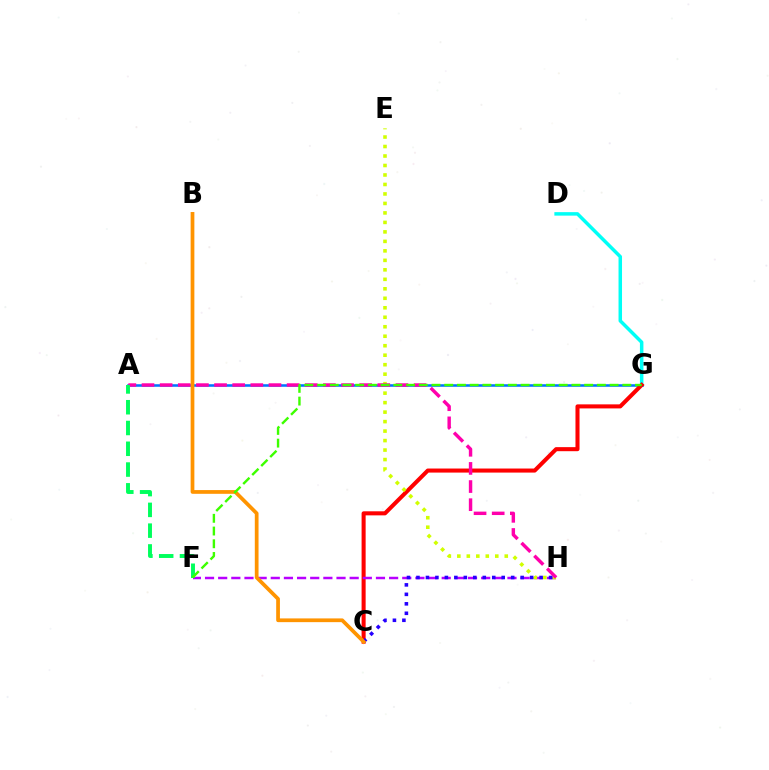{('D', 'G'): [{'color': '#00fff6', 'line_style': 'solid', 'thickness': 2.51}], ('A', 'G'): [{'color': '#0074ff', 'line_style': 'solid', 'thickness': 1.83}], ('C', 'G'): [{'color': '#ff0000', 'line_style': 'solid', 'thickness': 2.92}], ('F', 'H'): [{'color': '#b900ff', 'line_style': 'dashed', 'thickness': 1.79}], ('E', 'H'): [{'color': '#d1ff00', 'line_style': 'dotted', 'thickness': 2.58}], ('A', 'H'): [{'color': '#ff00ac', 'line_style': 'dashed', 'thickness': 2.46}], ('C', 'H'): [{'color': '#2500ff', 'line_style': 'dotted', 'thickness': 2.57}], ('A', 'F'): [{'color': '#00ff5c', 'line_style': 'dashed', 'thickness': 2.82}], ('B', 'C'): [{'color': '#ff9400', 'line_style': 'solid', 'thickness': 2.69}], ('F', 'G'): [{'color': '#3dff00', 'line_style': 'dashed', 'thickness': 1.73}]}